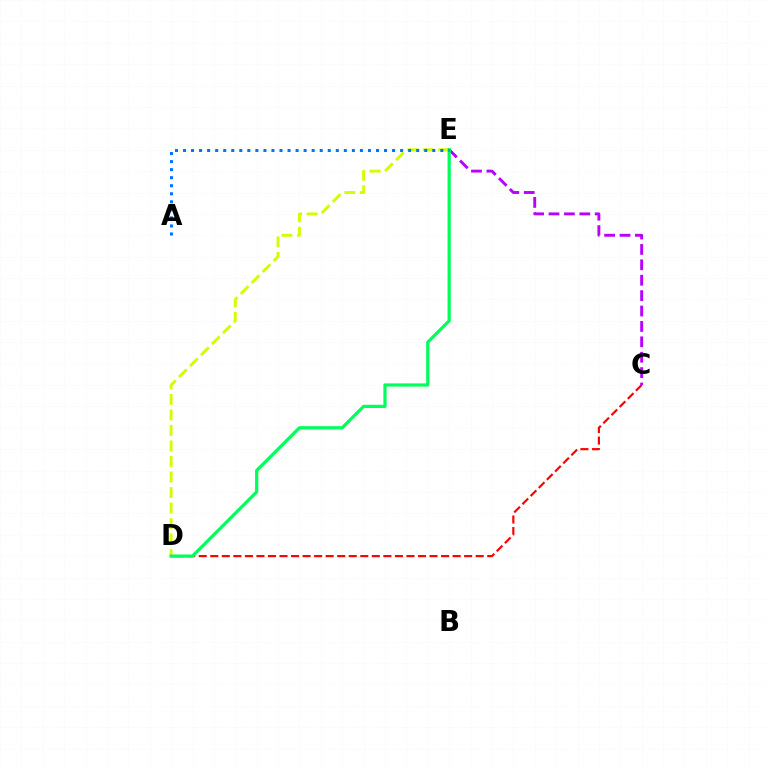{('C', 'D'): [{'color': '#ff0000', 'line_style': 'dashed', 'thickness': 1.57}], ('C', 'E'): [{'color': '#b900ff', 'line_style': 'dashed', 'thickness': 2.09}], ('D', 'E'): [{'color': '#d1ff00', 'line_style': 'dashed', 'thickness': 2.11}, {'color': '#00ff5c', 'line_style': 'solid', 'thickness': 2.33}], ('A', 'E'): [{'color': '#0074ff', 'line_style': 'dotted', 'thickness': 2.18}]}